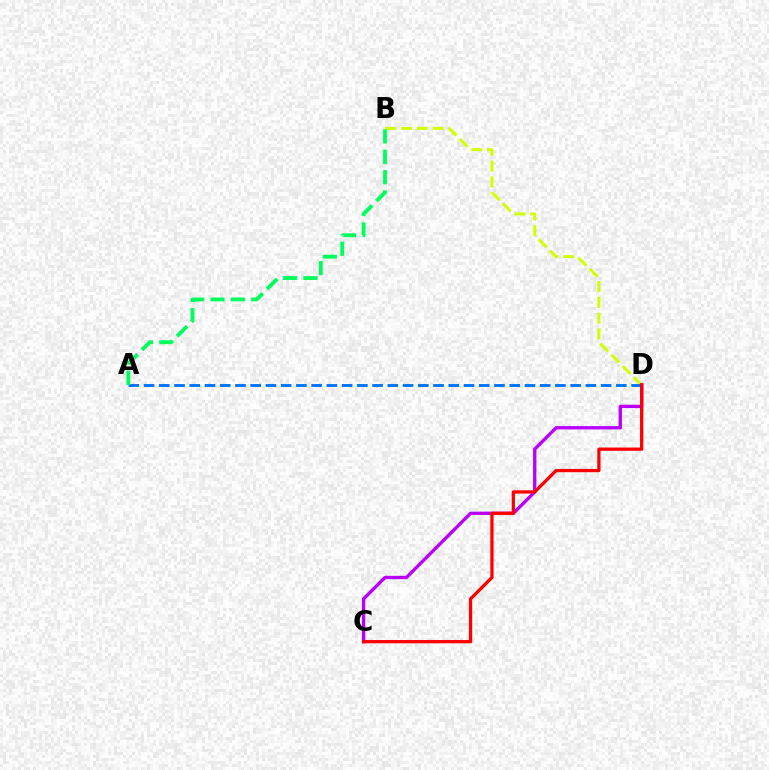{('B', 'D'): [{'color': '#d1ff00', 'line_style': 'dashed', 'thickness': 2.15}], ('C', 'D'): [{'color': '#b900ff', 'line_style': 'solid', 'thickness': 2.4}, {'color': '#ff0000', 'line_style': 'solid', 'thickness': 2.35}], ('A', 'D'): [{'color': '#0074ff', 'line_style': 'dashed', 'thickness': 2.07}], ('A', 'B'): [{'color': '#00ff5c', 'line_style': 'dashed', 'thickness': 2.77}]}